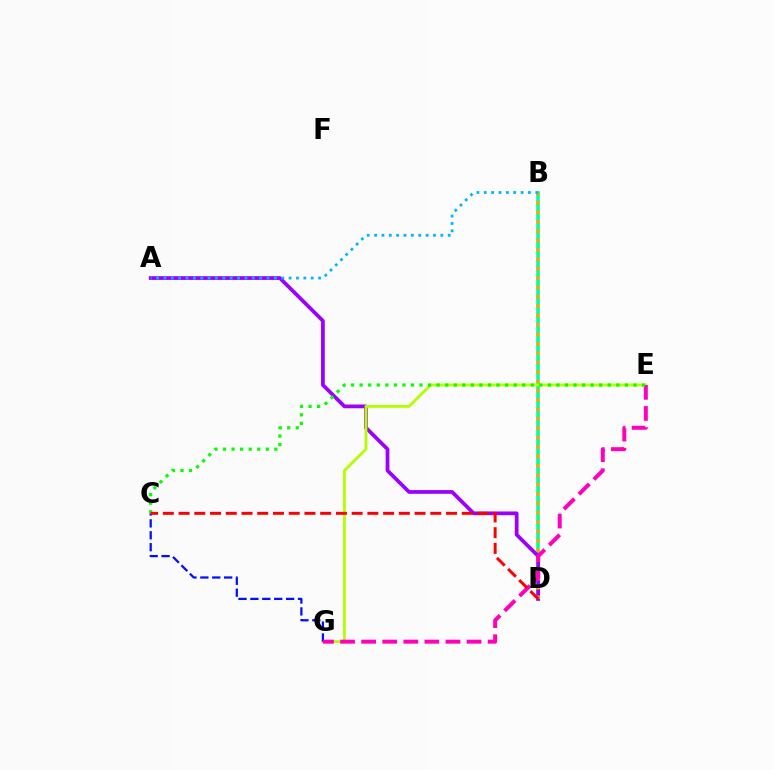{('B', 'D'): [{'color': '#00ff9d', 'line_style': 'solid', 'thickness': 2.57}, {'color': '#ffa500', 'line_style': 'dotted', 'thickness': 2.55}], ('A', 'D'): [{'color': '#9b00ff', 'line_style': 'solid', 'thickness': 2.69}], ('E', 'G'): [{'color': '#b3ff00', 'line_style': 'solid', 'thickness': 2.06}, {'color': '#ff00bd', 'line_style': 'dashed', 'thickness': 2.86}], ('C', 'G'): [{'color': '#0010ff', 'line_style': 'dashed', 'thickness': 1.62}], ('C', 'E'): [{'color': '#08ff00', 'line_style': 'dotted', 'thickness': 2.32}], ('A', 'B'): [{'color': '#00b5ff', 'line_style': 'dotted', 'thickness': 2.0}], ('C', 'D'): [{'color': '#ff0000', 'line_style': 'dashed', 'thickness': 2.14}]}